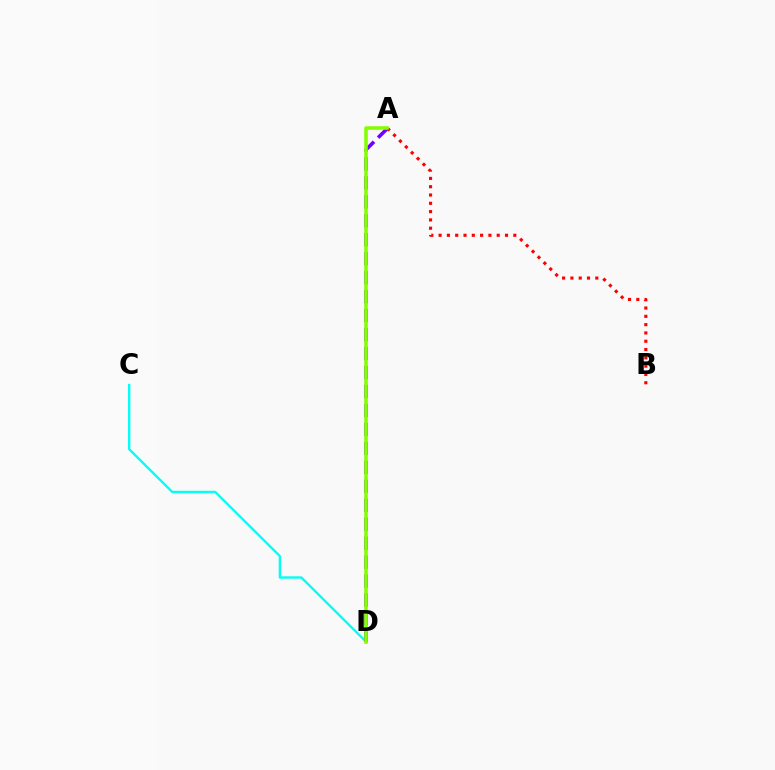{('A', 'B'): [{'color': '#ff0000', 'line_style': 'dotted', 'thickness': 2.26}], ('C', 'D'): [{'color': '#00fff6', 'line_style': 'solid', 'thickness': 1.69}], ('A', 'D'): [{'color': '#7200ff', 'line_style': 'dashed', 'thickness': 2.58}, {'color': '#84ff00', 'line_style': 'solid', 'thickness': 2.57}]}